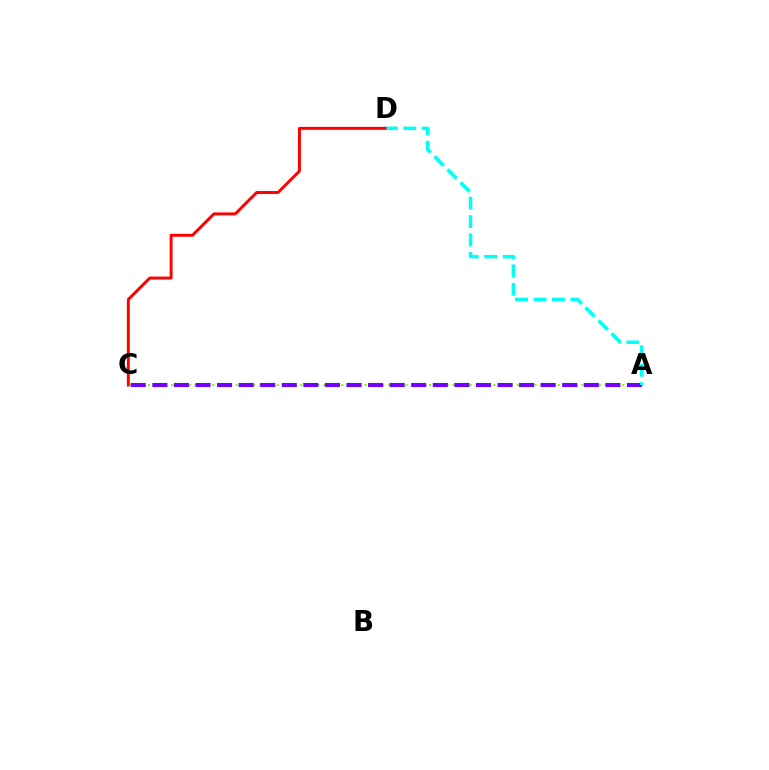{('A', 'C'): [{'color': '#84ff00', 'line_style': 'dotted', 'thickness': 1.59}, {'color': '#7200ff', 'line_style': 'dashed', 'thickness': 2.93}], ('A', 'D'): [{'color': '#00fff6', 'line_style': 'dashed', 'thickness': 2.5}], ('C', 'D'): [{'color': '#ff0000', 'line_style': 'solid', 'thickness': 2.12}]}